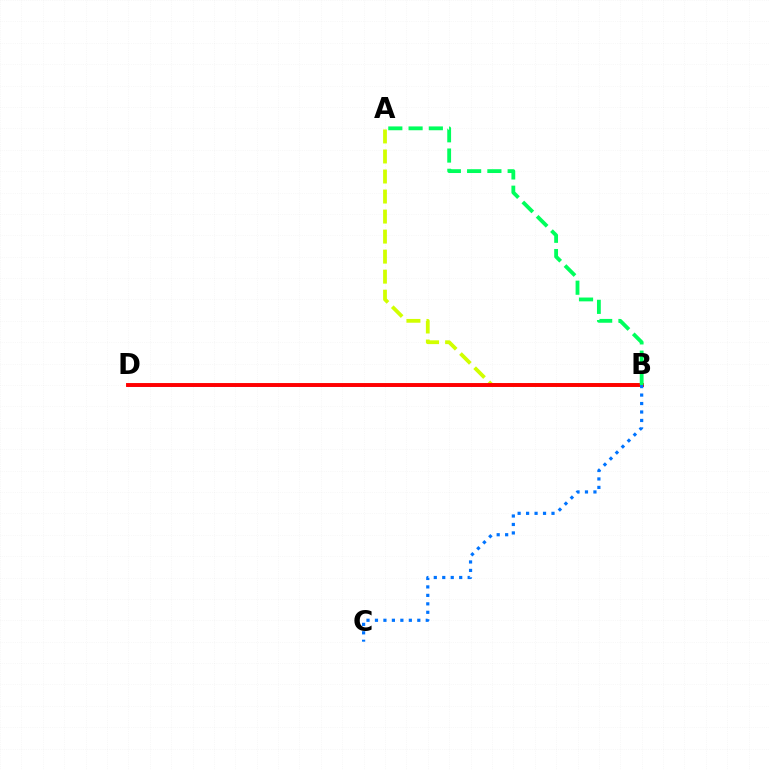{('B', 'D'): [{'color': '#b900ff', 'line_style': 'solid', 'thickness': 1.81}, {'color': '#ff0000', 'line_style': 'solid', 'thickness': 2.81}], ('A', 'B'): [{'color': '#d1ff00', 'line_style': 'dashed', 'thickness': 2.72}, {'color': '#00ff5c', 'line_style': 'dashed', 'thickness': 2.75}], ('B', 'C'): [{'color': '#0074ff', 'line_style': 'dotted', 'thickness': 2.3}]}